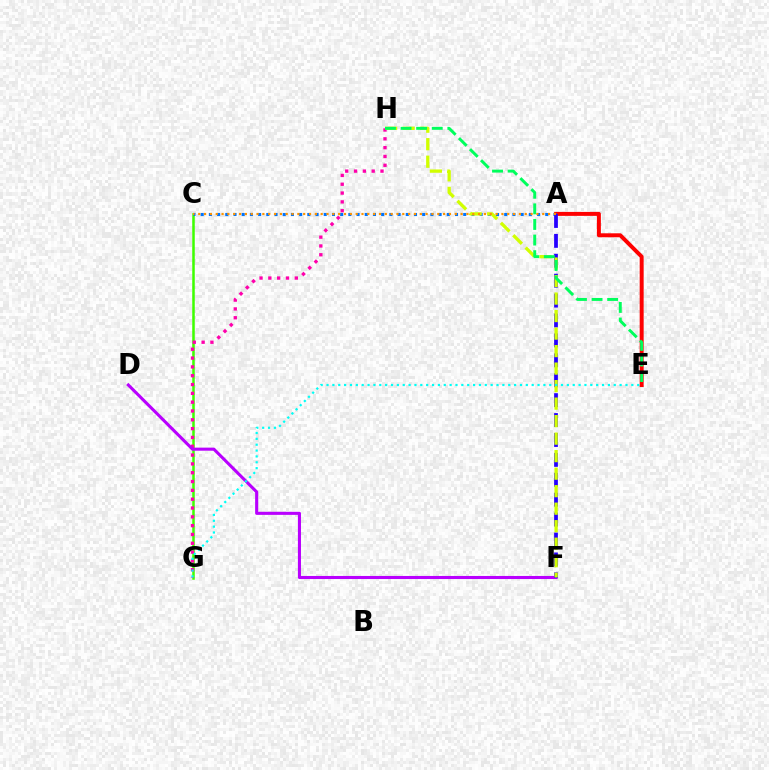{('A', 'E'): [{'color': '#ff0000', 'line_style': 'solid', 'thickness': 2.85}], ('C', 'G'): [{'color': '#3dff00', 'line_style': 'solid', 'thickness': 1.81}], ('G', 'H'): [{'color': '#ff00ac', 'line_style': 'dotted', 'thickness': 2.4}], ('D', 'F'): [{'color': '#b900ff', 'line_style': 'solid', 'thickness': 2.21}], ('A', 'C'): [{'color': '#0074ff', 'line_style': 'dotted', 'thickness': 2.23}, {'color': '#ff9400', 'line_style': 'dotted', 'thickness': 1.58}], ('A', 'F'): [{'color': '#2500ff', 'line_style': 'dashed', 'thickness': 2.7}], ('F', 'H'): [{'color': '#d1ff00', 'line_style': 'dashed', 'thickness': 2.38}], ('E', 'H'): [{'color': '#00ff5c', 'line_style': 'dashed', 'thickness': 2.12}], ('E', 'G'): [{'color': '#00fff6', 'line_style': 'dotted', 'thickness': 1.59}]}